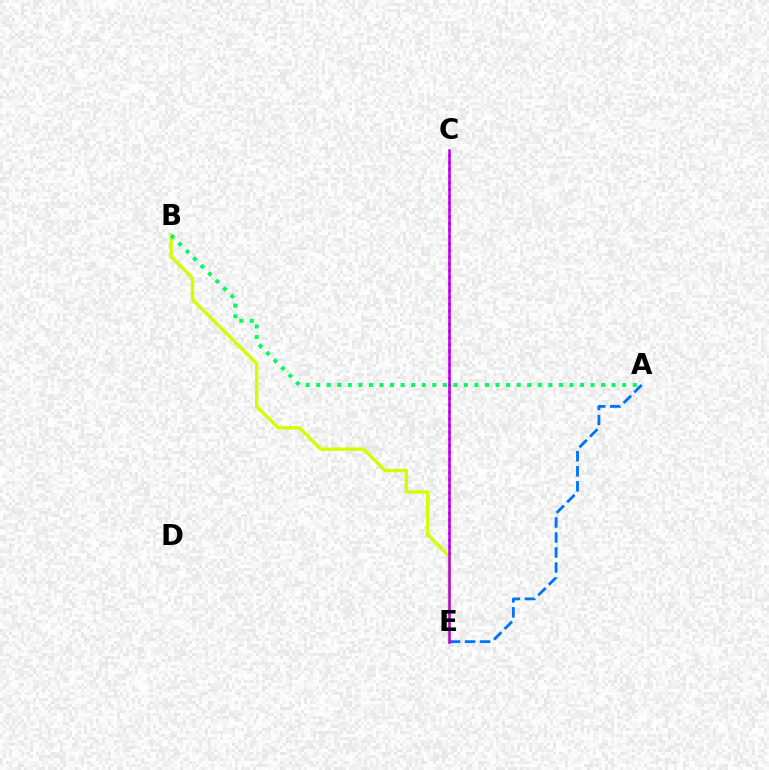{('C', 'E'): [{'color': '#ff0000', 'line_style': 'dotted', 'thickness': 1.83}, {'color': '#b900ff', 'line_style': 'solid', 'thickness': 1.84}], ('B', 'E'): [{'color': '#d1ff00', 'line_style': 'solid', 'thickness': 2.41}], ('A', 'B'): [{'color': '#00ff5c', 'line_style': 'dotted', 'thickness': 2.87}], ('A', 'E'): [{'color': '#0074ff', 'line_style': 'dashed', 'thickness': 2.04}]}